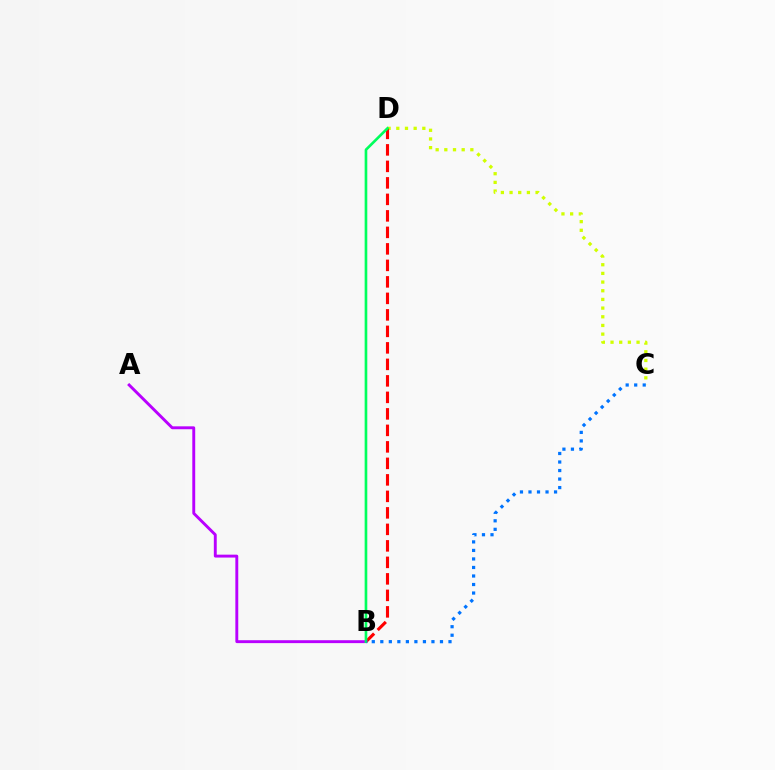{('C', 'D'): [{'color': '#d1ff00', 'line_style': 'dotted', 'thickness': 2.36}], ('B', 'D'): [{'color': '#ff0000', 'line_style': 'dashed', 'thickness': 2.24}, {'color': '#00ff5c', 'line_style': 'solid', 'thickness': 1.91}], ('A', 'B'): [{'color': '#b900ff', 'line_style': 'solid', 'thickness': 2.09}], ('B', 'C'): [{'color': '#0074ff', 'line_style': 'dotted', 'thickness': 2.32}]}